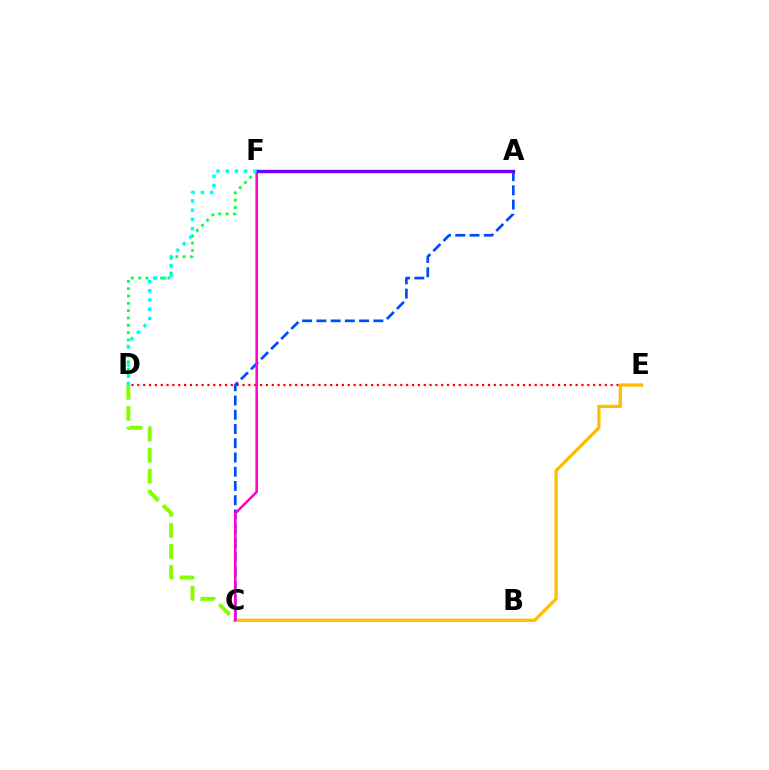{('D', 'F'): [{'color': '#00ff39', 'line_style': 'dotted', 'thickness': 1.99}, {'color': '#00fff6', 'line_style': 'dotted', 'thickness': 2.51}], ('C', 'D'): [{'color': '#84ff00', 'line_style': 'dashed', 'thickness': 2.86}], ('D', 'E'): [{'color': '#ff0000', 'line_style': 'dotted', 'thickness': 1.59}], ('C', 'E'): [{'color': '#ffbd00', 'line_style': 'solid', 'thickness': 2.33}], ('A', 'C'): [{'color': '#004bff', 'line_style': 'dashed', 'thickness': 1.93}], ('C', 'F'): [{'color': '#ff00cf', 'line_style': 'solid', 'thickness': 1.83}], ('A', 'F'): [{'color': '#7200ff', 'line_style': 'solid', 'thickness': 2.44}]}